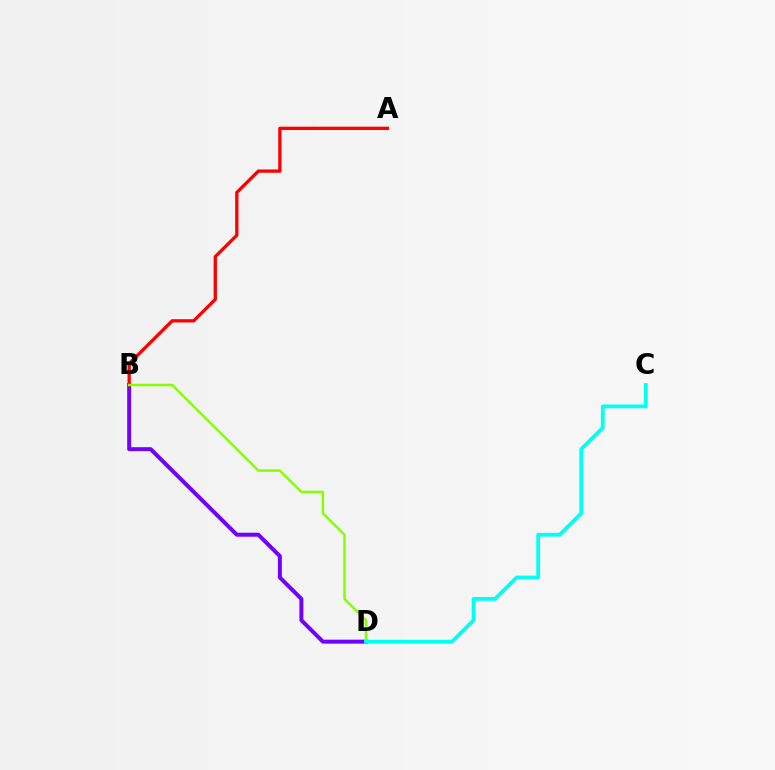{('B', 'D'): [{'color': '#7200ff', 'line_style': 'solid', 'thickness': 2.86}, {'color': '#84ff00', 'line_style': 'solid', 'thickness': 1.77}], ('A', 'B'): [{'color': '#ff0000', 'line_style': 'solid', 'thickness': 2.37}], ('C', 'D'): [{'color': '#00fff6', 'line_style': 'solid', 'thickness': 2.73}]}